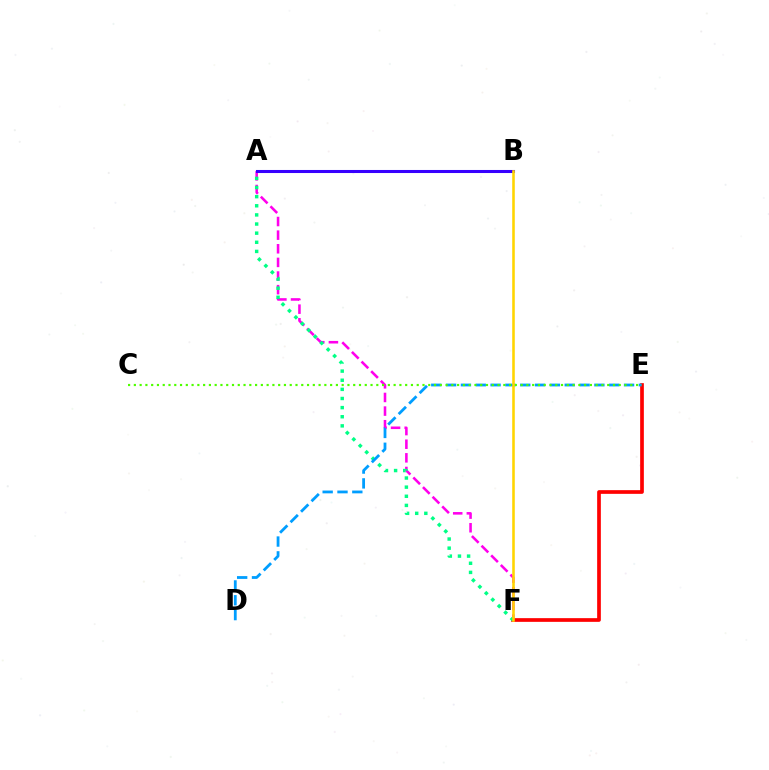{('A', 'F'): [{'color': '#ff00ed', 'line_style': 'dashed', 'thickness': 1.85}, {'color': '#00ff86', 'line_style': 'dotted', 'thickness': 2.48}], ('E', 'F'): [{'color': '#ff0000', 'line_style': 'solid', 'thickness': 2.66}], ('A', 'B'): [{'color': '#3700ff', 'line_style': 'solid', 'thickness': 2.2}], ('D', 'E'): [{'color': '#009eff', 'line_style': 'dashed', 'thickness': 2.01}], ('C', 'E'): [{'color': '#4fff00', 'line_style': 'dotted', 'thickness': 1.57}], ('B', 'F'): [{'color': '#ffd500', 'line_style': 'solid', 'thickness': 1.85}]}